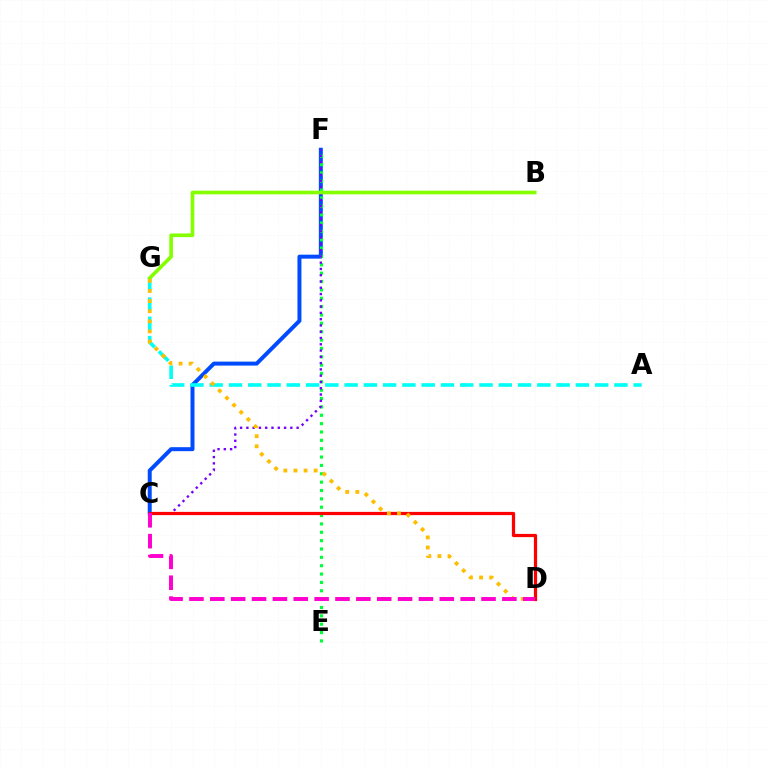{('C', 'F'): [{'color': '#004bff', 'line_style': 'solid', 'thickness': 2.86}, {'color': '#7200ff', 'line_style': 'dotted', 'thickness': 1.71}], ('E', 'F'): [{'color': '#00ff39', 'line_style': 'dotted', 'thickness': 2.27}], ('C', 'D'): [{'color': '#ff0000', 'line_style': 'solid', 'thickness': 2.32}, {'color': '#ff00cf', 'line_style': 'dashed', 'thickness': 2.83}], ('A', 'G'): [{'color': '#00fff6', 'line_style': 'dashed', 'thickness': 2.62}], ('B', 'G'): [{'color': '#84ff00', 'line_style': 'solid', 'thickness': 2.61}], ('D', 'G'): [{'color': '#ffbd00', 'line_style': 'dotted', 'thickness': 2.74}]}